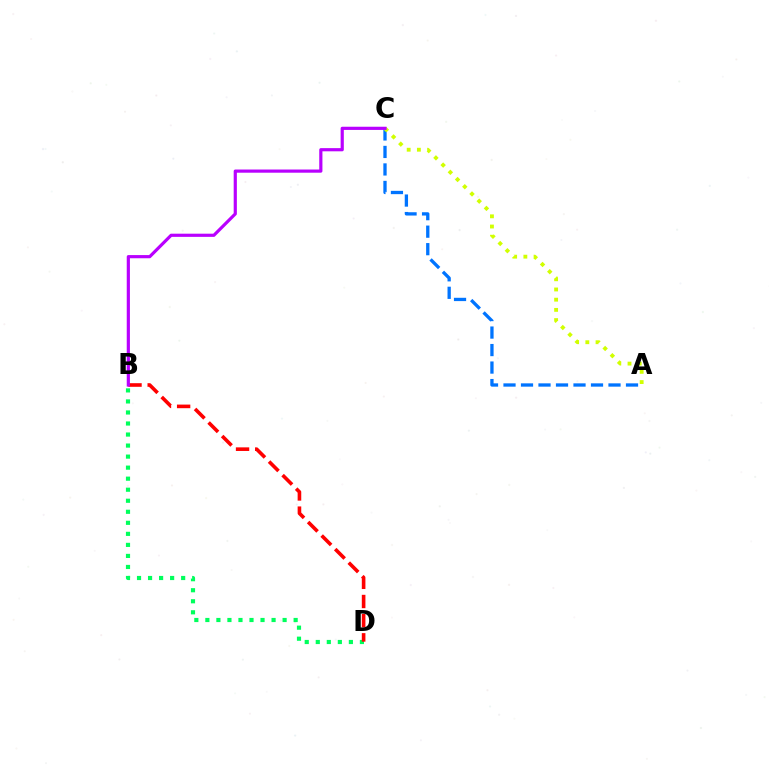{('A', 'C'): [{'color': '#0074ff', 'line_style': 'dashed', 'thickness': 2.38}, {'color': '#d1ff00', 'line_style': 'dotted', 'thickness': 2.77}], ('B', 'D'): [{'color': '#00ff5c', 'line_style': 'dotted', 'thickness': 3.0}, {'color': '#ff0000', 'line_style': 'dashed', 'thickness': 2.6}], ('B', 'C'): [{'color': '#b900ff', 'line_style': 'solid', 'thickness': 2.29}]}